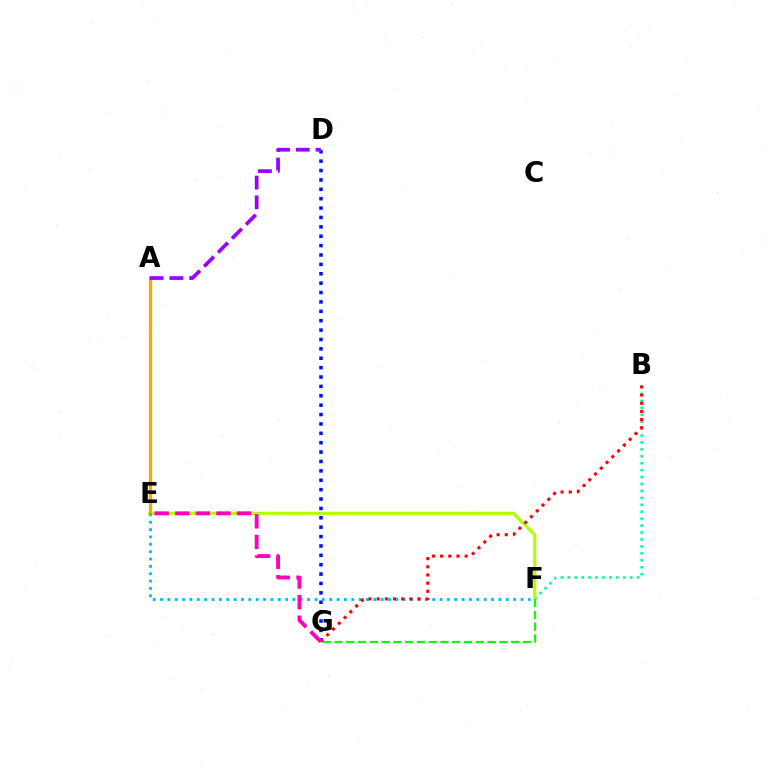{('B', 'F'): [{'color': '#00ff9d', 'line_style': 'dotted', 'thickness': 1.88}], ('E', 'F'): [{'color': '#b3ff00', 'line_style': 'solid', 'thickness': 2.27}, {'color': '#00b5ff', 'line_style': 'dotted', 'thickness': 2.0}], ('D', 'G'): [{'color': '#0010ff', 'line_style': 'dotted', 'thickness': 2.55}], ('A', 'E'): [{'color': '#ffa500', 'line_style': 'solid', 'thickness': 2.37}], ('A', 'D'): [{'color': '#9b00ff', 'line_style': 'dashed', 'thickness': 2.68}], ('B', 'G'): [{'color': '#ff0000', 'line_style': 'dotted', 'thickness': 2.22}], ('F', 'G'): [{'color': '#08ff00', 'line_style': 'dashed', 'thickness': 1.6}], ('E', 'G'): [{'color': '#ff00bd', 'line_style': 'dashed', 'thickness': 2.8}]}